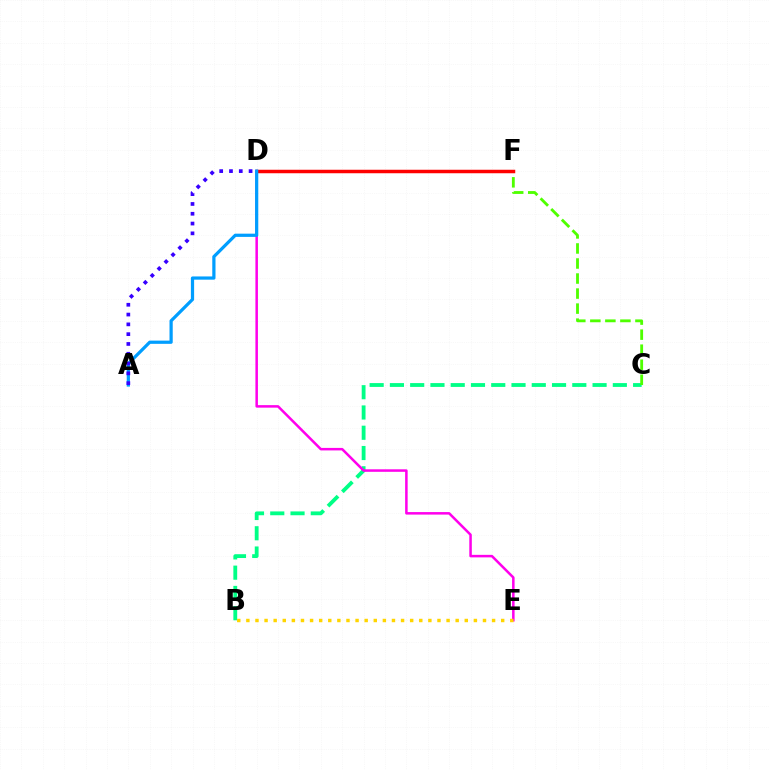{('B', 'C'): [{'color': '#00ff86', 'line_style': 'dashed', 'thickness': 2.75}], ('C', 'F'): [{'color': '#4fff00', 'line_style': 'dashed', 'thickness': 2.04}], ('D', 'F'): [{'color': '#ff0000', 'line_style': 'solid', 'thickness': 2.52}], ('D', 'E'): [{'color': '#ff00ed', 'line_style': 'solid', 'thickness': 1.81}], ('A', 'D'): [{'color': '#009eff', 'line_style': 'solid', 'thickness': 2.32}, {'color': '#3700ff', 'line_style': 'dotted', 'thickness': 2.66}], ('B', 'E'): [{'color': '#ffd500', 'line_style': 'dotted', 'thickness': 2.47}]}